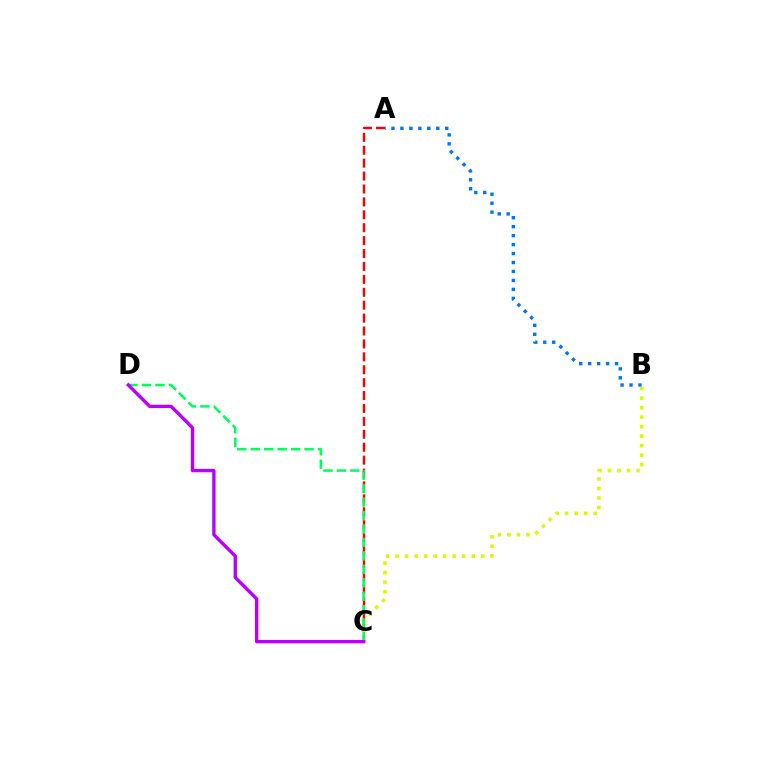{('A', 'C'): [{'color': '#ff0000', 'line_style': 'dashed', 'thickness': 1.75}], ('A', 'B'): [{'color': '#0074ff', 'line_style': 'dotted', 'thickness': 2.44}], ('B', 'C'): [{'color': '#d1ff00', 'line_style': 'dotted', 'thickness': 2.59}], ('C', 'D'): [{'color': '#00ff5c', 'line_style': 'dashed', 'thickness': 1.83}, {'color': '#b900ff', 'line_style': 'solid', 'thickness': 2.43}]}